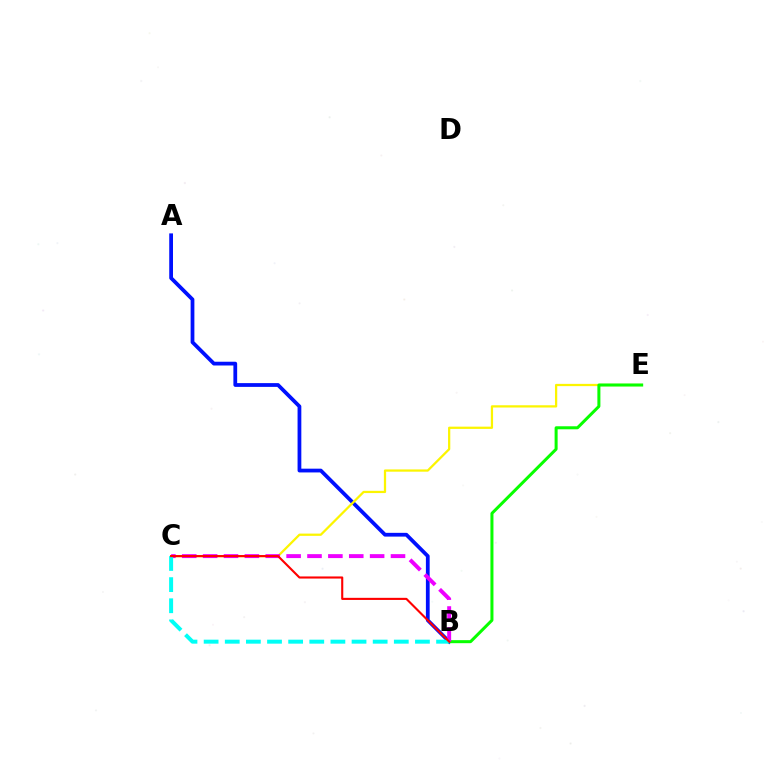{('A', 'B'): [{'color': '#0010ff', 'line_style': 'solid', 'thickness': 2.71}], ('C', 'E'): [{'color': '#fcf500', 'line_style': 'solid', 'thickness': 1.62}], ('B', 'E'): [{'color': '#08ff00', 'line_style': 'solid', 'thickness': 2.17}], ('B', 'C'): [{'color': '#ee00ff', 'line_style': 'dashed', 'thickness': 2.84}, {'color': '#00fff6', 'line_style': 'dashed', 'thickness': 2.87}, {'color': '#ff0000', 'line_style': 'solid', 'thickness': 1.52}]}